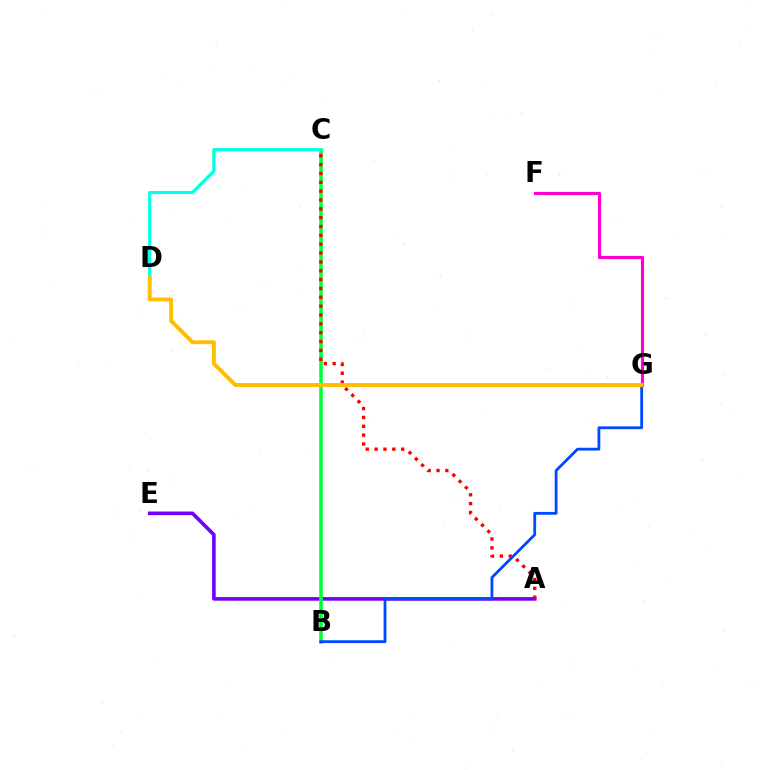{('A', 'E'): [{'color': '#7200ff', 'line_style': 'solid', 'thickness': 2.6}], ('B', 'C'): [{'color': '#00ff39', 'line_style': 'solid', 'thickness': 2.58}], ('A', 'C'): [{'color': '#ff0000', 'line_style': 'dotted', 'thickness': 2.4}], ('C', 'D'): [{'color': '#84ff00', 'line_style': 'solid', 'thickness': 1.94}, {'color': '#00fff6', 'line_style': 'solid', 'thickness': 2.26}], ('F', 'G'): [{'color': '#ff00cf', 'line_style': 'solid', 'thickness': 2.26}], ('B', 'G'): [{'color': '#004bff', 'line_style': 'solid', 'thickness': 2.03}], ('D', 'G'): [{'color': '#ffbd00', 'line_style': 'solid', 'thickness': 2.81}]}